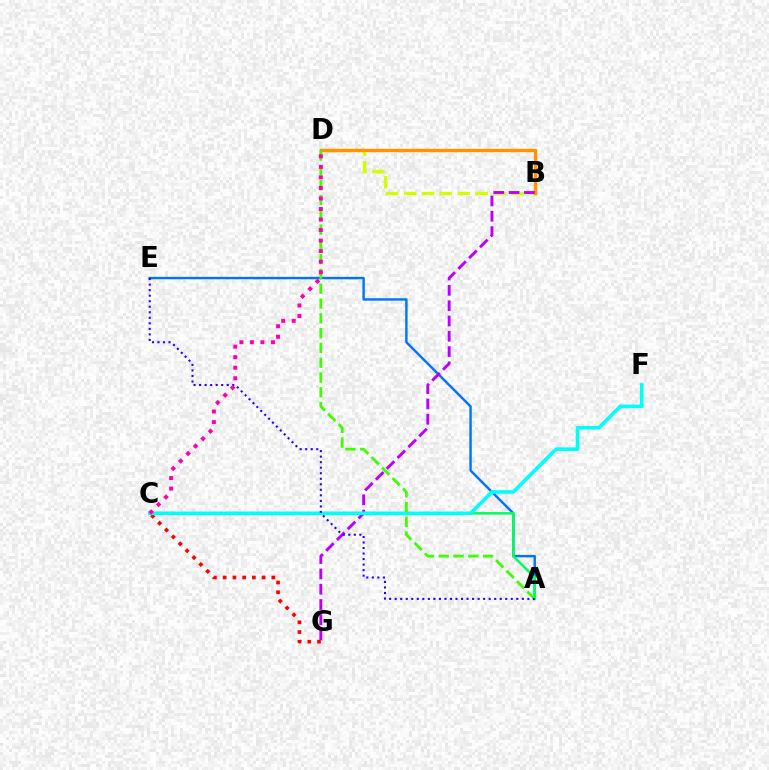{('A', 'E'): [{'color': '#0074ff', 'line_style': 'solid', 'thickness': 1.74}, {'color': '#2500ff', 'line_style': 'dotted', 'thickness': 1.5}], ('C', 'G'): [{'color': '#ff0000', 'line_style': 'dotted', 'thickness': 2.64}], ('B', 'D'): [{'color': '#d1ff00', 'line_style': 'dashed', 'thickness': 2.43}, {'color': '#ff9400', 'line_style': 'solid', 'thickness': 2.46}], ('A', 'C'): [{'color': '#00ff5c', 'line_style': 'solid', 'thickness': 1.83}], ('B', 'G'): [{'color': '#b900ff', 'line_style': 'dashed', 'thickness': 2.08}], ('C', 'F'): [{'color': '#00fff6', 'line_style': 'solid', 'thickness': 2.59}], ('A', 'D'): [{'color': '#3dff00', 'line_style': 'dashed', 'thickness': 2.01}], ('C', 'D'): [{'color': '#ff00ac', 'line_style': 'dotted', 'thickness': 2.86}]}